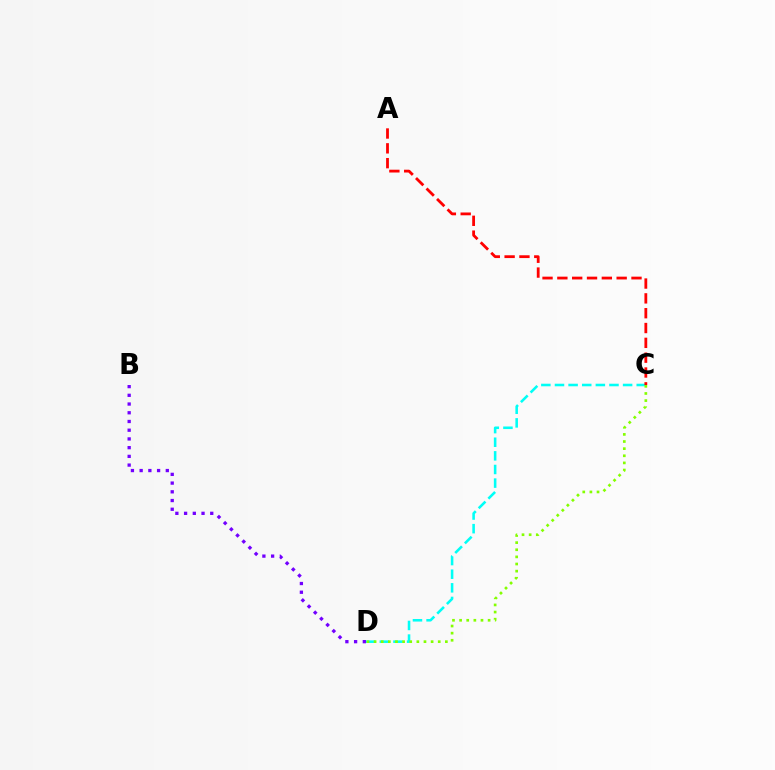{('C', 'D'): [{'color': '#00fff6', 'line_style': 'dashed', 'thickness': 1.85}, {'color': '#84ff00', 'line_style': 'dotted', 'thickness': 1.94}], ('B', 'D'): [{'color': '#7200ff', 'line_style': 'dotted', 'thickness': 2.37}], ('A', 'C'): [{'color': '#ff0000', 'line_style': 'dashed', 'thickness': 2.01}]}